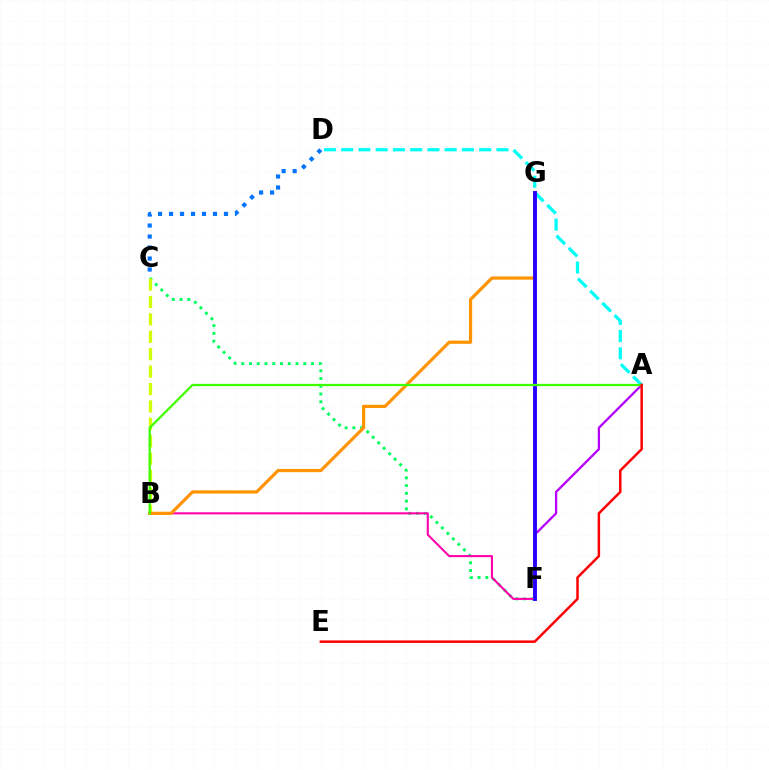{('A', 'D'): [{'color': '#00fff6', 'line_style': 'dashed', 'thickness': 2.34}], ('C', 'D'): [{'color': '#0074ff', 'line_style': 'dotted', 'thickness': 2.99}], ('C', 'F'): [{'color': '#00ff5c', 'line_style': 'dotted', 'thickness': 2.11}], ('B', 'F'): [{'color': '#ff00ac', 'line_style': 'solid', 'thickness': 1.51}], ('B', 'C'): [{'color': '#d1ff00', 'line_style': 'dashed', 'thickness': 2.36}], ('B', 'G'): [{'color': '#ff9400', 'line_style': 'solid', 'thickness': 2.32}], ('A', 'F'): [{'color': '#b900ff', 'line_style': 'solid', 'thickness': 1.65}], ('F', 'G'): [{'color': '#2500ff', 'line_style': 'solid', 'thickness': 2.79}], ('A', 'B'): [{'color': '#3dff00', 'line_style': 'solid', 'thickness': 1.64}], ('A', 'E'): [{'color': '#ff0000', 'line_style': 'solid', 'thickness': 1.8}]}